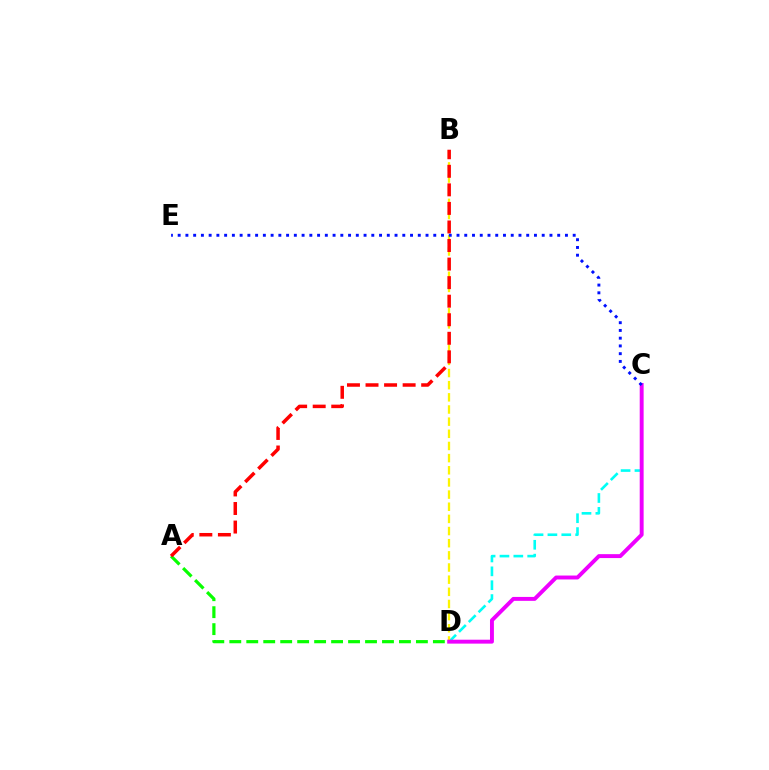{('C', 'D'): [{'color': '#00fff6', 'line_style': 'dashed', 'thickness': 1.88}, {'color': '#ee00ff', 'line_style': 'solid', 'thickness': 2.82}], ('A', 'D'): [{'color': '#08ff00', 'line_style': 'dashed', 'thickness': 2.3}], ('B', 'D'): [{'color': '#fcf500', 'line_style': 'dashed', 'thickness': 1.65}], ('A', 'B'): [{'color': '#ff0000', 'line_style': 'dashed', 'thickness': 2.52}], ('C', 'E'): [{'color': '#0010ff', 'line_style': 'dotted', 'thickness': 2.1}]}